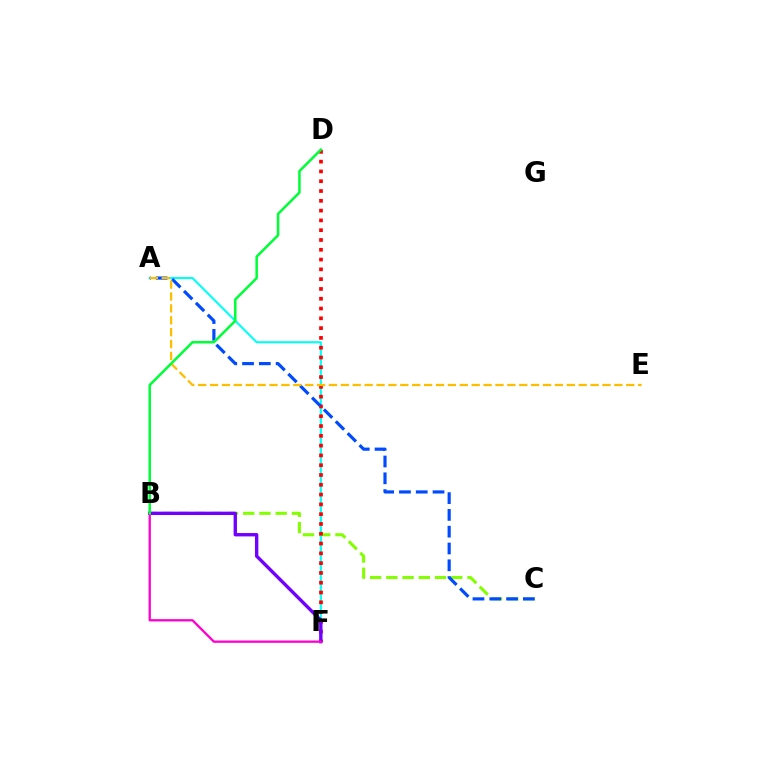{('B', 'C'): [{'color': '#84ff00', 'line_style': 'dashed', 'thickness': 2.2}], ('A', 'F'): [{'color': '#00fff6', 'line_style': 'solid', 'thickness': 1.51}], ('D', 'F'): [{'color': '#ff0000', 'line_style': 'dotted', 'thickness': 2.66}], ('A', 'C'): [{'color': '#004bff', 'line_style': 'dashed', 'thickness': 2.28}], ('A', 'E'): [{'color': '#ffbd00', 'line_style': 'dashed', 'thickness': 1.62}], ('B', 'F'): [{'color': '#7200ff', 'line_style': 'solid', 'thickness': 2.42}, {'color': '#ff00cf', 'line_style': 'solid', 'thickness': 1.66}], ('B', 'D'): [{'color': '#00ff39', 'line_style': 'solid', 'thickness': 1.82}]}